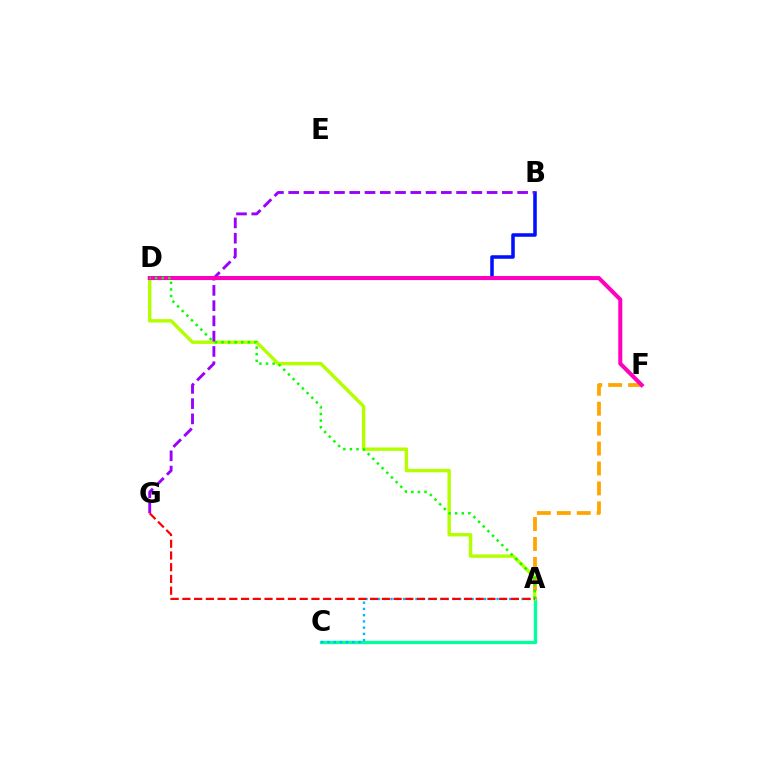{('A', 'C'): [{'color': '#00ff9d', 'line_style': 'solid', 'thickness': 2.39}, {'color': '#00b5ff', 'line_style': 'dotted', 'thickness': 1.7}], ('B', 'D'): [{'color': '#0010ff', 'line_style': 'solid', 'thickness': 2.55}], ('A', 'D'): [{'color': '#b3ff00', 'line_style': 'solid', 'thickness': 2.45}, {'color': '#08ff00', 'line_style': 'dotted', 'thickness': 1.79}], ('A', 'F'): [{'color': '#ffa500', 'line_style': 'dashed', 'thickness': 2.71}], ('B', 'G'): [{'color': '#9b00ff', 'line_style': 'dashed', 'thickness': 2.07}], ('D', 'F'): [{'color': '#ff00bd', 'line_style': 'solid', 'thickness': 2.9}], ('A', 'G'): [{'color': '#ff0000', 'line_style': 'dashed', 'thickness': 1.59}]}